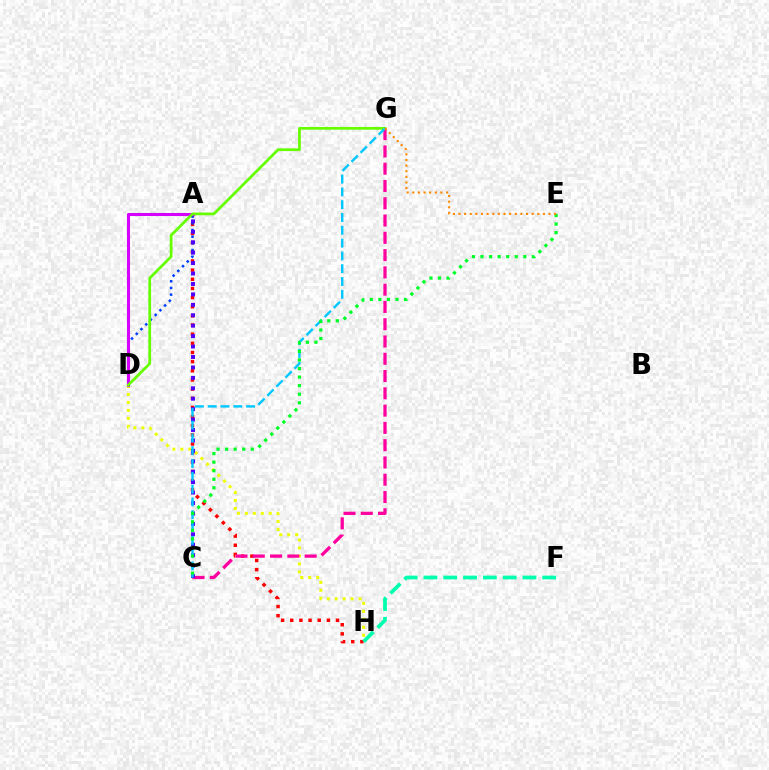{('D', 'H'): [{'color': '#eeff00', 'line_style': 'dotted', 'thickness': 2.17}], ('A', 'H'): [{'color': '#ff0000', 'line_style': 'dotted', 'thickness': 2.49}], ('A', 'D'): [{'color': '#003fff', 'line_style': 'dotted', 'thickness': 1.81}, {'color': '#d600ff', 'line_style': 'solid', 'thickness': 2.21}], ('C', 'G'): [{'color': '#ff00a0', 'line_style': 'dashed', 'thickness': 2.35}, {'color': '#00c7ff', 'line_style': 'dashed', 'thickness': 1.74}], ('A', 'C'): [{'color': '#4f00ff', 'line_style': 'dotted', 'thickness': 2.83}], ('D', 'G'): [{'color': '#66ff00', 'line_style': 'solid', 'thickness': 1.98}], ('F', 'H'): [{'color': '#00ffaf', 'line_style': 'dashed', 'thickness': 2.69}], ('C', 'E'): [{'color': '#00ff27', 'line_style': 'dotted', 'thickness': 2.33}], ('E', 'G'): [{'color': '#ff8800', 'line_style': 'dotted', 'thickness': 1.53}]}